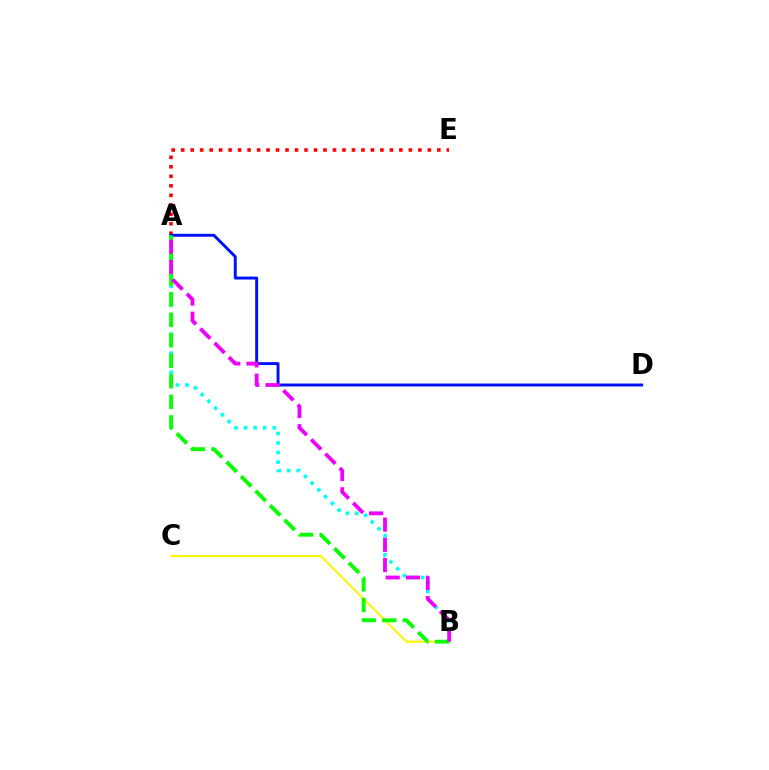{('A', 'E'): [{'color': '#ff0000', 'line_style': 'dotted', 'thickness': 2.58}], ('B', 'C'): [{'color': '#fcf500', 'line_style': 'solid', 'thickness': 1.5}], ('A', 'B'): [{'color': '#00fff6', 'line_style': 'dotted', 'thickness': 2.59}, {'color': '#08ff00', 'line_style': 'dashed', 'thickness': 2.79}, {'color': '#ee00ff', 'line_style': 'dashed', 'thickness': 2.74}], ('A', 'D'): [{'color': '#0010ff', 'line_style': 'solid', 'thickness': 2.11}]}